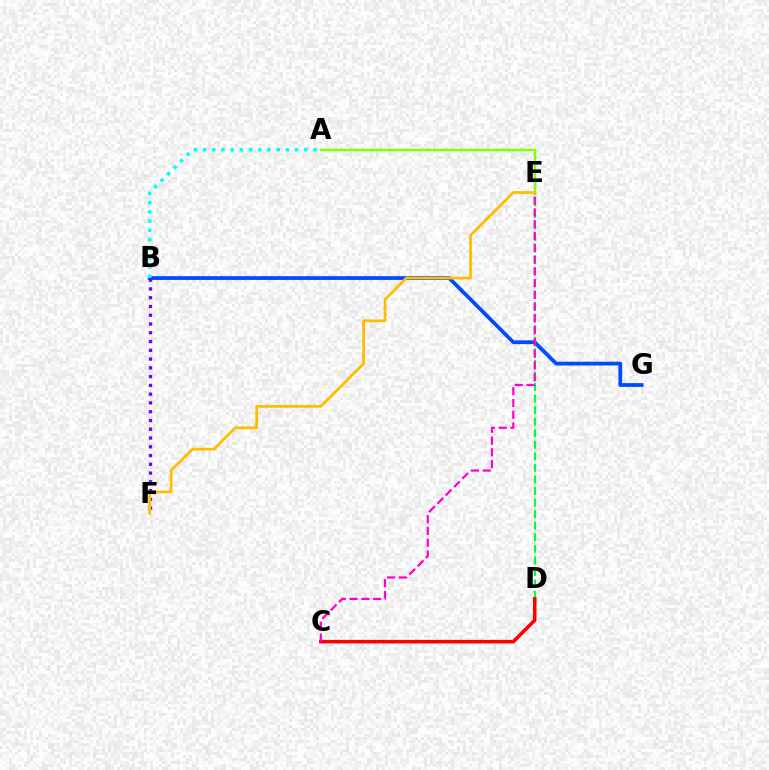{('B', 'G'): [{'color': '#004bff', 'line_style': 'solid', 'thickness': 2.72}], ('A', 'E'): [{'color': '#84ff00', 'line_style': 'solid', 'thickness': 1.79}], ('D', 'E'): [{'color': '#00ff39', 'line_style': 'dashed', 'thickness': 1.57}], ('A', 'B'): [{'color': '#00fff6', 'line_style': 'dotted', 'thickness': 2.5}], ('B', 'F'): [{'color': '#7200ff', 'line_style': 'dotted', 'thickness': 2.38}], ('C', 'D'): [{'color': '#ff0000', 'line_style': 'solid', 'thickness': 2.56}], ('C', 'E'): [{'color': '#ff00cf', 'line_style': 'dashed', 'thickness': 1.6}], ('E', 'F'): [{'color': '#ffbd00', 'line_style': 'solid', 'thickness': 1.99}]}